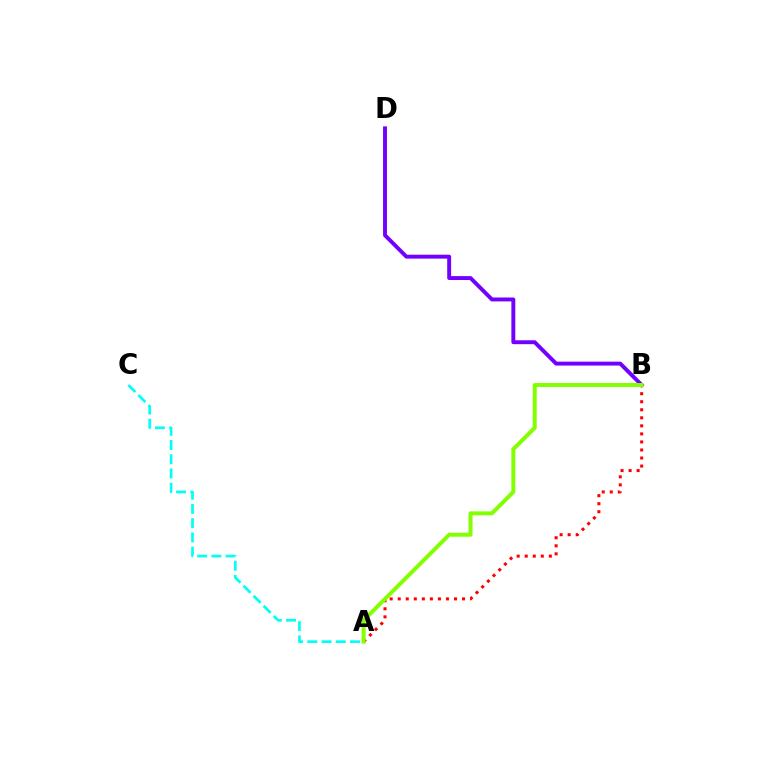{('A', 'C'): [{'color': '#00fff6', 'line_style': 'dashed', 'thickness': 1.93}], ('B', 'D'): [{'color': '#7200ff', 'line_style': 'solid', 'thickness': 2.82}], ('A', 'B'): [{'color': '#ff0000', 'line_style': 'dotted', 'thickness': 2.18}, {'color': '#84ff00', 'line_style': 'solid', 'thickness': 2.87}]}